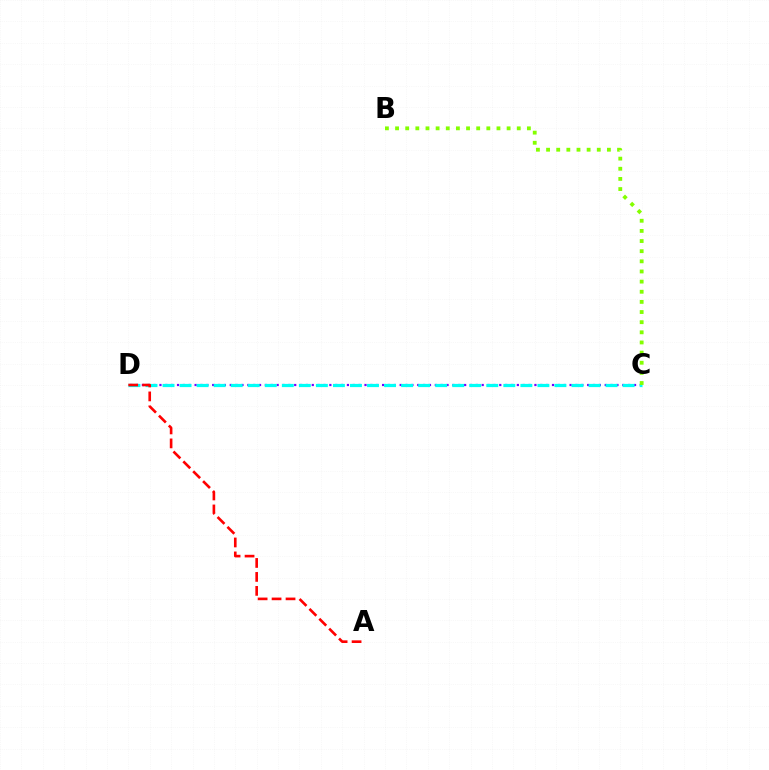{('C', 'D'): [{'color': '#7200ff', 'line_style': 'dotted', 'thickness': 1.59}, {'color': '#00fff6', 'line_style': 'dashed', 'thickness': 2.31}], ('B', 'C'): [{'color': '#84ff00', 'line_style': 'dotted', 'thickness': 2.76}], ('A', 'D'): [{'color': '#ff0000', 'line_style': 'dashed', 'thickness': 1.9}]}